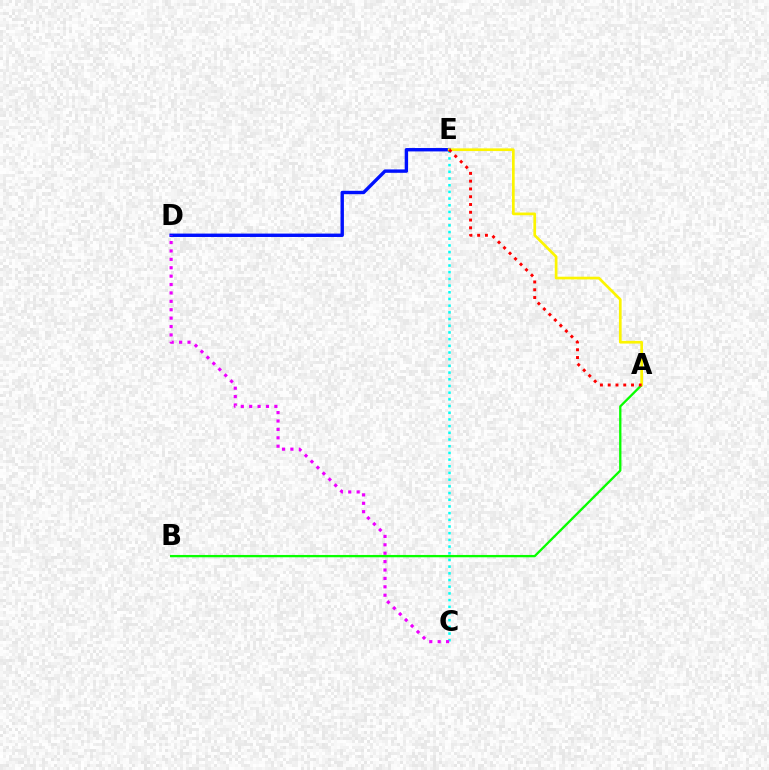{('C', 'E'): [{'color': '#00fff6', 'line_style': 'dotted', 'thickness': 1.82}], ('D', 'E'): [{'color': '#0010ff', 'line_style': 'solid', 'thickness': 2.44}], ('A', 'B'): [{'color': '#08ff00', 'line_style': 'solid', 'thickness': 1.66}], ('C', 'D'): [{'color': '#ee00ff', 'line_style': 'dotted', 'thickness': 2.28}], ('A', 'E'): [{'color': '#fcf500', 'line_style': 'solid', 'thickness': 1.94}, {'color': '#ff0000', 'line_style': 'dotted', 'thickness': 2.11}]}